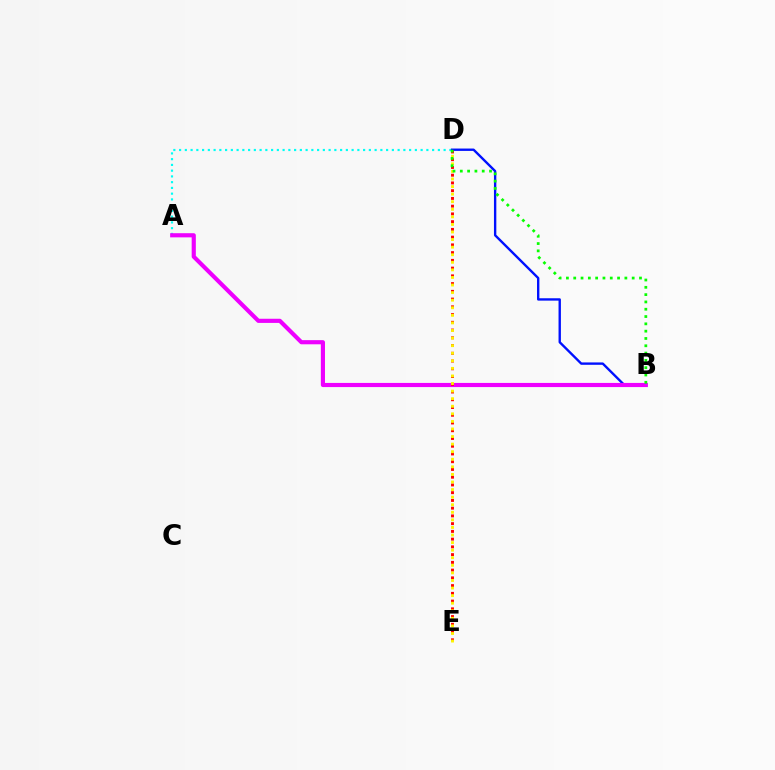{('A', 'D'): [{'color': '#00fff6', 'line_style': 'dotted', 'thickness': 1.56}], ('B', 'D'): [{'color': '#0010ff', 'line_style': 'solid', 'thickness': 1.71}, {'color': '#08ff00', 'line_style': 'dotted', 'thickness': 1.99}], ('A', 'B'): [{'color': '#ee00ff', 'line_style': 'solid', 'thickness': 2.99}], ('D', 'E'): [{'color': '#ff0000', 'line_style': 'dotted', 'thickness': 2.1}, {'color': '#fcf500', 'line_style': 'dotted', 'thickness': 2.06}]}